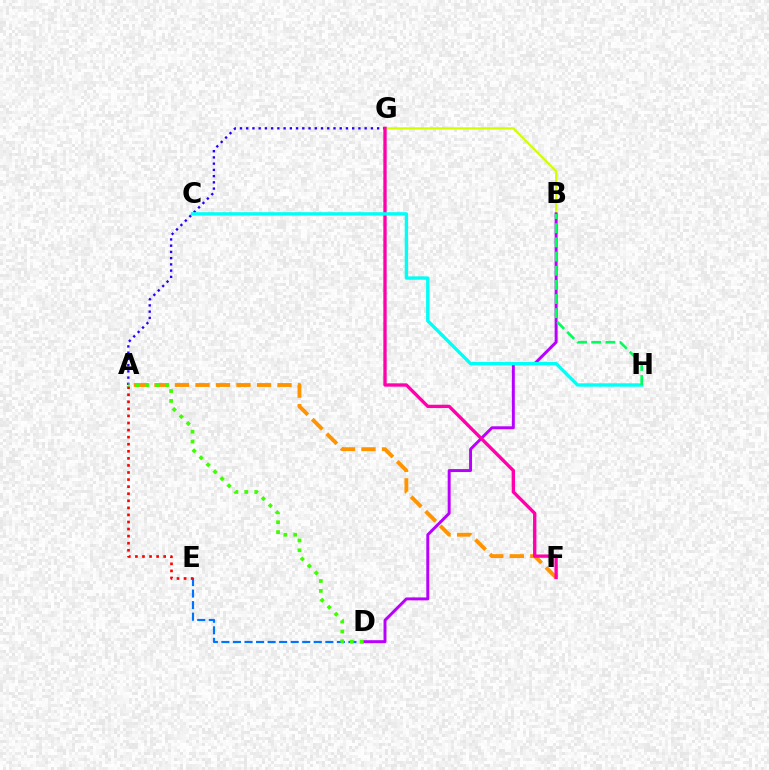{('B', 'G'): [{'color': '#d1ff00', 'line_style': 'solid', 'thickness': 1.54}], ('B', 'D'): [{'color': '#b900ff', 'line_style': 'solid', 'thickness': 2.12}], ('D', 'E'): [{'color': '#0074ff', 'line_style': 'dashed', 'thickness': 1.57}], ('A', 'G'): [{'color': '#2500ff', 'line_style': 'dotted', 'thickness': 1.69}], ('A', 'F'): [{'color': '#ff9400', 'line_style': 'dashed', 'thickness': 2.79}], ('F', 'G'): [{'color': '#ff00ac', 'line_style': 'solid', 'thickness': 2.4}], ('A', 'E'): [{'color': '#ff0000', 'line_style': 'dotted', 'thickness': 1.92}], ('C', 'H'): [{'color': '#00fff6', 'line_style': 'solid', 'thickness': 2.43}], ('B', 'H'): [{'color': '#00ff5c', 'line_style': 'dashed', 'thickness': 1.92}], ('A', 'D'): [{'color': '#3dff00', 'line_style': 'dotted', 'thickness': 2.69}]}